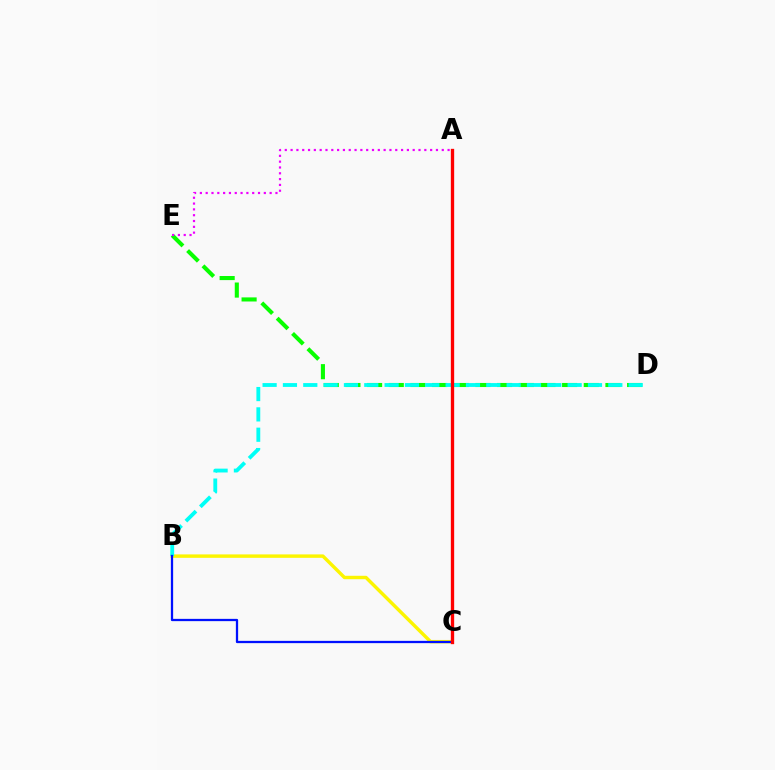{('D', 'E'): [{'color': '#08ff00', 'line_style': 'dashed', 'thickness': 2.94}], ('B', 'C'): [{'color': '#fcf500', 'line_style': 'solid', 'thickness': 2.47}, {'color': '#0010ff', 'line_style': 'solid', 'thickness': 1.63}], ('B', 'D'): [{'color': '#00fff6', 'line_style': 'dashed', 'thickness': 2.76}], ('A', 'E'): [{'color': '#ee00ff', 'line_style': 'dotted', 'thickness': 1.58}], ('A', 'C'): [{'color': '#ff0000', 'line_style': 'solid', 'thickness': 2.39}]}